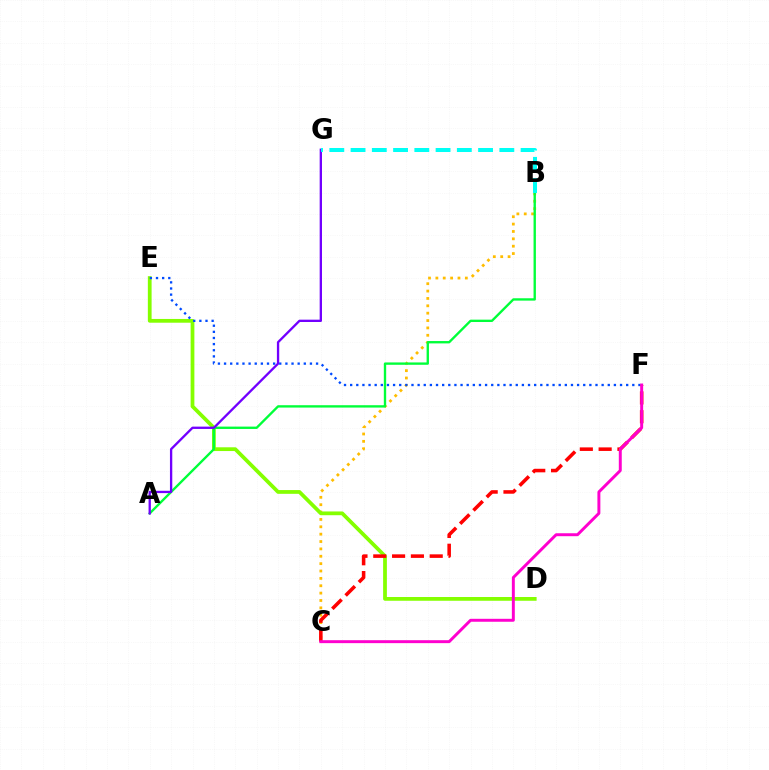{('B', 'C'): [{'color': '#ffbd00', 'line_style': 'dotted', 'thickness': 2.0}], ('D', 'E'): [{'color': '#84ff00', 'line_style': 'solid', 'thickness': 2.7}], ('E', 'F'): [{'color': '#004bff', 'line_style': 'dotted', 'thickness': 1.67}], ('A', 'B'): [{'color': '#00ff39', 'line_style': 'solid', 'thickness': 1.7}], ('C', 'F'): [{'color': '#ff0000', 'line_style': 'dashed', 'thickness': 2.56}, {'color': '#ff00cf', 'line_style': 'solid', 'thickness': 2.12}], ('A', 'G'): [{'color': '#7200ff', 'line_style': 'solid', 'thickness': 1.67}], ('B', 'G'): [{'color': '#00fff6', 'line_style': 'dashed', 'thickness': 2.89}]}